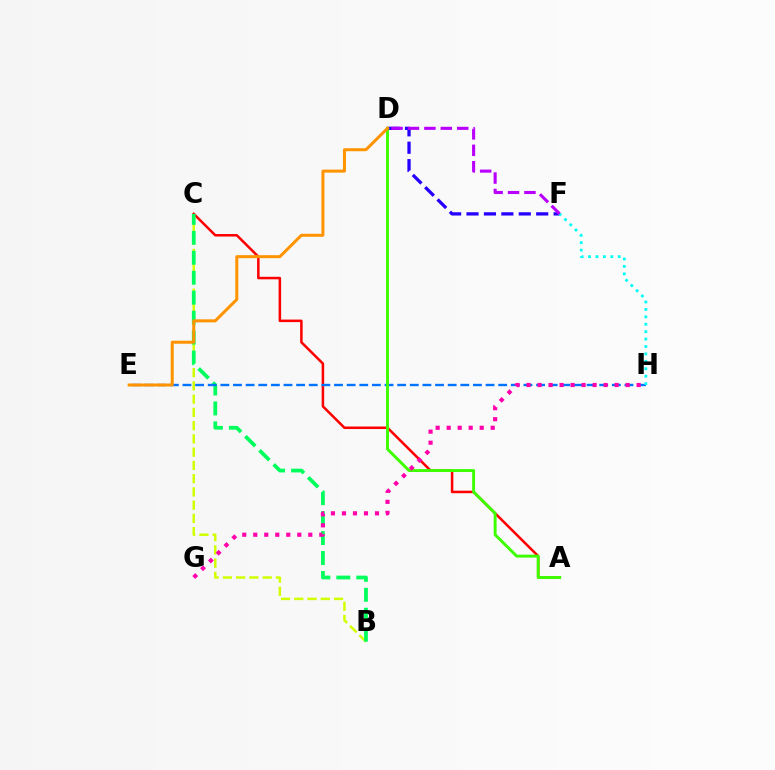{('B', 'C'): [{'color': '#d1ff00', 'line_style': 'dashed', 'thickness': 1.8}, {'color': '#00ff5c', 'line_style': 'dashed', 'thickness': 2.71}], ('A', 'C'): [{'color': '#ff0000', 'line_style': 'solid', 'thickness': 1.82}], ('D', 'F'): [{'color': '#2500ff', 'line_style': 'dashed', 'thickness': 2.37}, {'color': '#b900ff', 'line_style': 'dashed', 'thickness': 2.23}], ('E', 'H'): [{'color': '#0074ff', 'line_style': 'dashed', 'thickness': 1.72}], ('A', 'D'): [{'color': '#3dff00', 'line_style': 'solid', 'thickness': 2.11}], ('G', 'H'): [{'color': '#ff00ac', 'line_style': 'dotted', 'thickness': 2.99}], ('D', 'E'): [{'color': '#ff9400', 'line_style': 'solid', 'thickness': 2.16}], ('F', 'H'): [{'color': '#00fff6', 'line_style': 'dotted', 'thickness': 2.02}]}